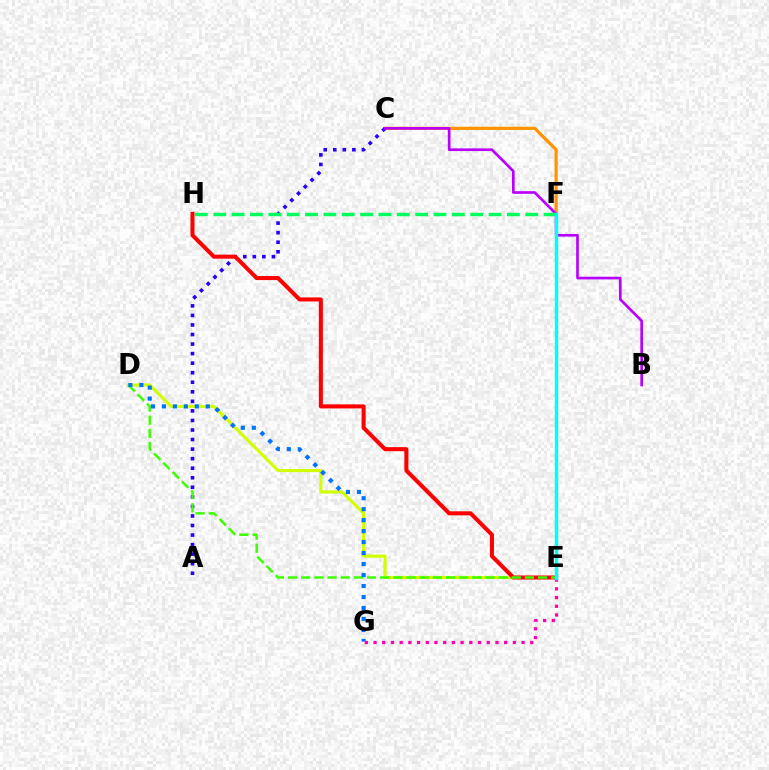{('D', 'E'): [{'color': '#d1ff00', 'line_style': 'solid', 'thickness': 2.25}, {'color': '#3dff00', 'line_style': 'dashed', 'thickness': 1.79}], ('C', 'F'): [{'color': '#ff9400', 'line_style': 'solid', 'thickness': 2.31}], ('A', 'C'): [{'color': '#2500ff', 'line_style': 'dotted', 'thickness': 2.59}], ('E', 'H'): [{'color': '#ff0000', 'line_style': 'solid', 'thickness': 2.91}], ('B', 'C'): [{'color': '#b900ff', 'line_style': 'solid', 'thickness': 1.92}], ('F', 'H'): [{'color': '#00ff5c', 'line_style': 'dashed', 'thickness': 2.49}], ('D', 'G'): [{'color': '#0074ff', 'line_style': 'dotted', 'thickness': 2.98}], ('E', 'G'): [{'color': '#ff00ac', 'line_style': 'dotted', 'thickness': 2.37}], ('E', 'F'): [{'color': '#00fff6', 'line_style': 'solid', 'thickness': 2.48}]}